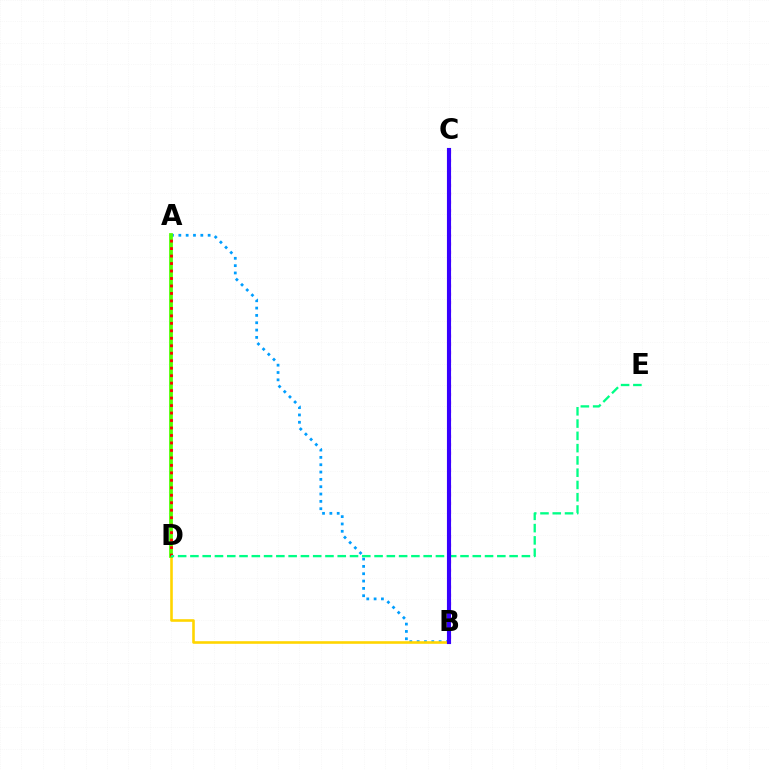{('A', 'B'): [{'color': '#009eff', 'line_style': 'dotted', 'thickness': 1.99}], ('B', 'D'): [{'color': '#ffd500', 'line_style': 'solid', 'thickness': 1.88}], ('A', 'D'): [{'color': '#4fff00', 'line_style': 'solid', 'thickness': 2.71}, {'color': '#ff0000', 'line_style': 'dotted', 'thickness': 2.03}], ('D', 'E'): [{'color': '#00ff86', 'line_style': 'dashed', 'thickness': 1.67}], ('B', 'C'): [{'color': '#ff00ed', 'line_style': 'dotted', 'thickness': 2.27}, {'color': '#3700ff', 'line_style': 'solid', 'thickness': 2.96}]}